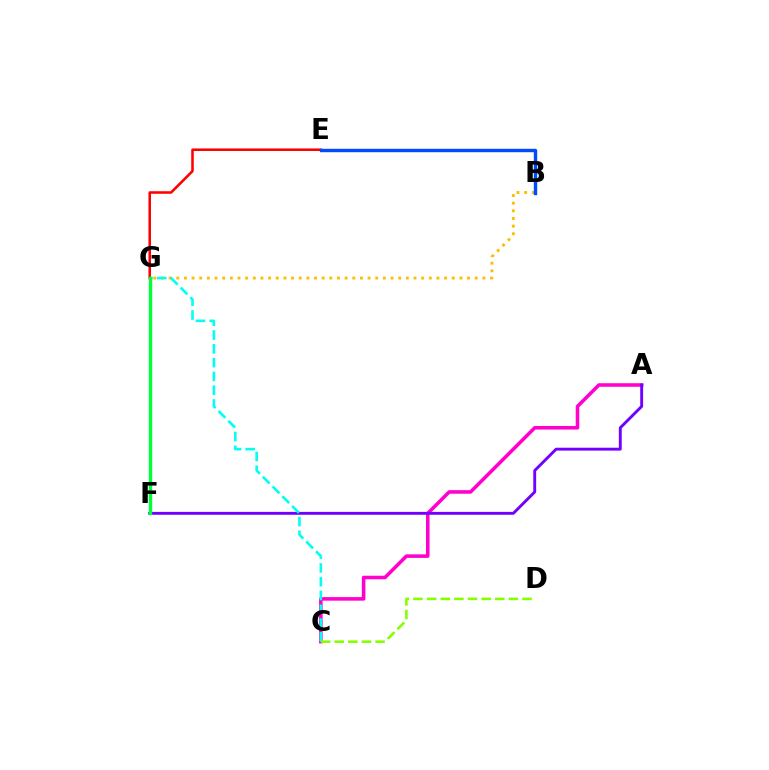{('E', 'G'): [{'color': '#ff0000', 'line_style': 'solid', 'thickness': 1.83}], ('B', 'G'): [{'color': '#ffbd00', 'line_style': 'dotted', 'thickness': 2.08}], ('A', 'C'): [{'color': '#ff00cf', 'line_style': 'solid', 'thickness': 2.56}], ('A', 'F'): [{'color': '#7200ff', 'line_style': 'solid', 'thickness': 2.08}], ('C', 'G'): [{'color': '#00fff6', 'line_style': 'dashed', 'thickness': 1.87}], ('B', 'E'): [{'color': '#004bff', 'line_style': 'solid', 'thickness': 2.45}], ('C', 'D'): [{'color': '#84ff00', 'line_style': 'dashed', 'thickness': 1.85}], ('F', 'G'): [{'color': '#00ff39', 'line_style': 'solid', 'thickness': 2.41}]}